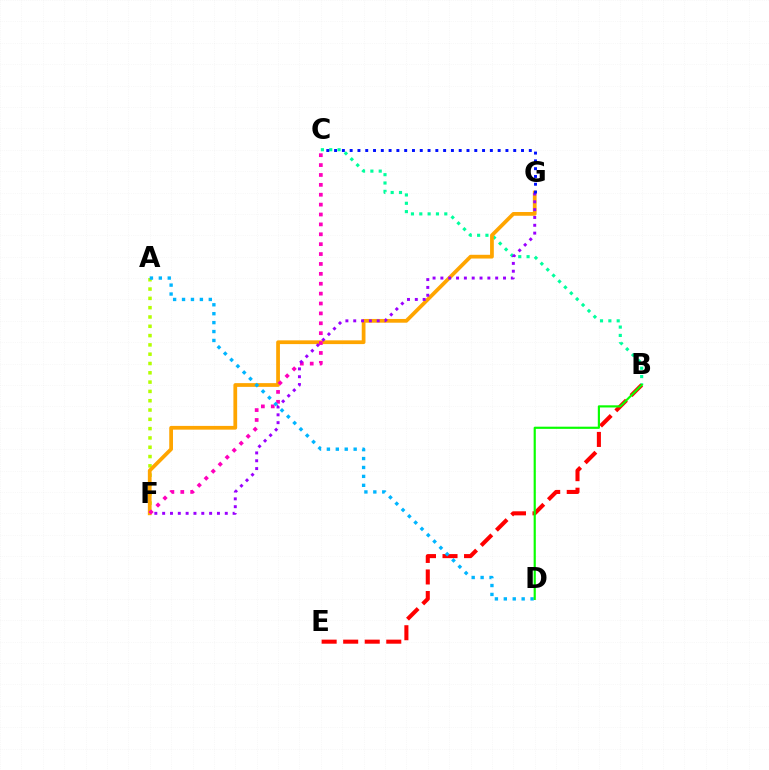{('B', 'C'): [{'color': '#00ff9d', 'line_style': 'dotted', 'thickness': 2.26}], ('A', 'F'): [{'color': '#b3ff00', 'line_style': 'dotted', 'thickness': 2.53}], ('F', 'G'): [{'color': '#ffa500', 'line_style': 'solid', 'thickness': 2.7}, {'color': '#9b00ff', 'line_style': 'dotted', 'thickness': 2.13}], ('C', 'F'): [{'color': '#ff00bd', 'line_style': 'dotted', 'thickness': 2.69}], ('B', 'E'): [{'color': '#ff0000', 'line_style': 'dashed', 'thickness': 2.93}], ('C', 'G'): [{'color': '#0010ff', 'line_style': 'dotted', 'thickness': 2.12}], ('A', 'D'): [{'color': '#00b5ff', 'line_style': 'dotted', 'thickness': 2.42}], ('B', 'D'): [{'color': '#08ff00', 'line_style': 'solid', 'thickness': 1.56}]}